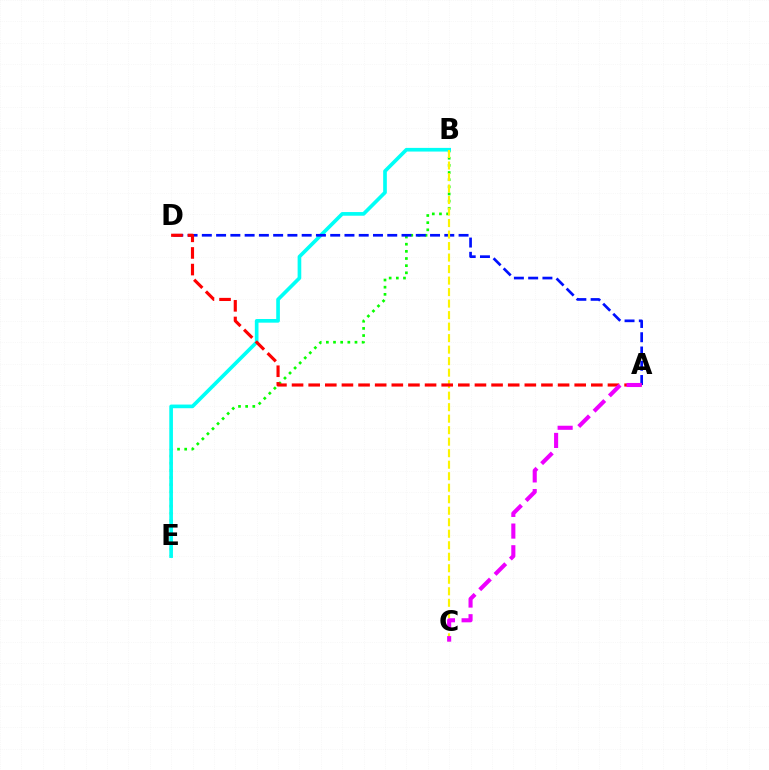{('B', 'E'): [{'color': '#08ff00', 'line_style': 'dotted', 'thickness': 1.94}, {'color': '#00fff6', 'line_style': 'solid', 'thickness': 2.64}], ('A', 'D'): [{'color': '#0010ff', 'line_style': 'dashed', 'thickness': 1.94}, {'color': '#ff0000', 'line_style': 'dashed', 'thickness': 2.26}], ('B', 'C'): [{'color': '#fcf500', 'line_style': 'dashed', 'thickness': 1.56}], ('A', 'C'): [{'color': '#ee00ff', 'line_style': 'dashed', 'thickness': 2.94}]}